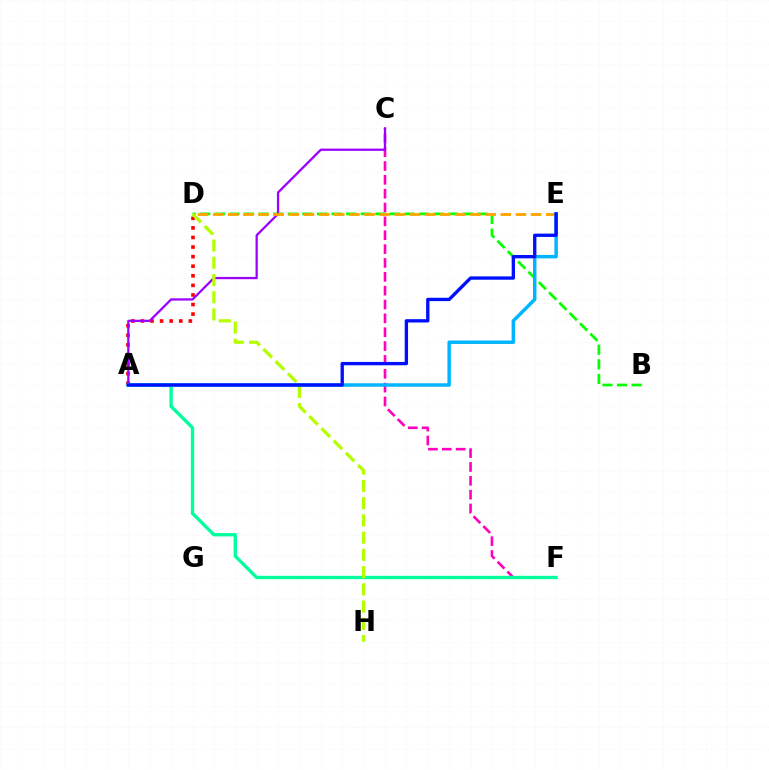{('C', 'F'): [{'color': '#ff00bd', 'line_style': 'dashed', 'thickness': 1.88}], ('A', 'D'): [{'color': '#ff0000', 'line_style': 'dotted', 'thickness': 2.6}], ('B', 'D'): [{'color': '#08ff00', 'line_style': 'dashed', 'thickness': 1.98}], ('A', 'C'): [{'color': '#9b00ff', 'line_style': 'solid', 'thickness': 1.63}], ('A', 'F'): [{'color': '#00ff9d', 'line_style': 'solid', 'thickness': 2.41}], ('D', 'H'): [{'color': '#b3ff00', 'line_style': 'dashed', 'thickness': 2.34}], ('D', 'E'): [{'color': '#ffa500', 'line_style': 'dashed', 'thickness': 2.06}], ('A', 'E'): [{'color': '#00b5ff', 'line_style': 'solid', 'thickness': 2.5}, {'color': '#0010ff', 'line_style': 'solid', 'thickness': 2.4}]}